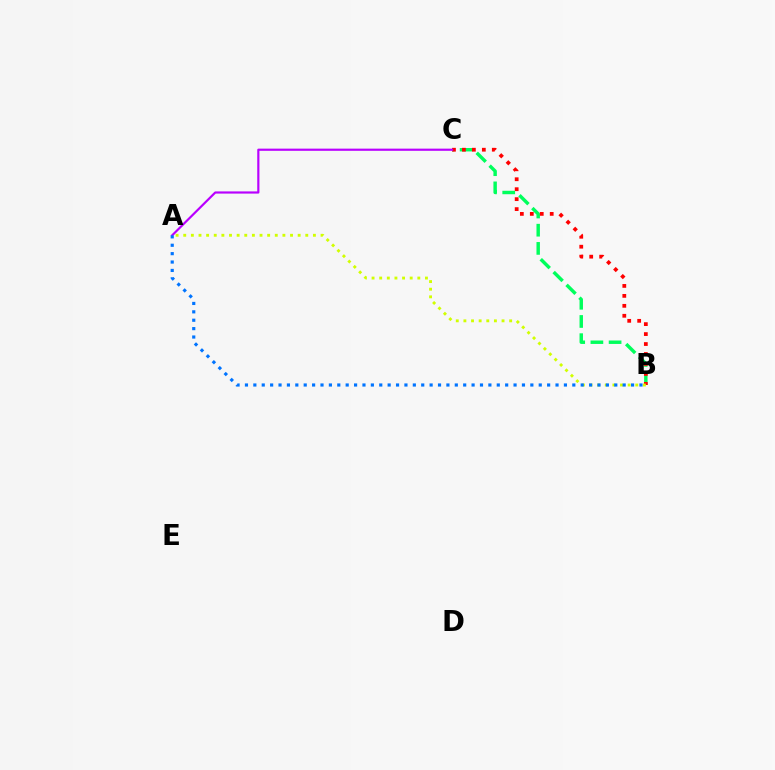{('B', 'C'): [{'color': '#00ff5c', 'line_style': 'dashed', 'thickness': 2.47}, {'color': '#ff0000', 'line_style': 'dotted', 'thickness': 2.71}], ('A', 'B'): [{'color': '#d1ff00', 'line_style': 'dotted', 'thickness': 2.07}, {'color': '#0074ff', 'line_style': 'dotted', 'thickness': 2.28}], ('A', 'C'): [{'color': '#b900ff', 'line_style': 'solid', 'thickness': 1.57}]}